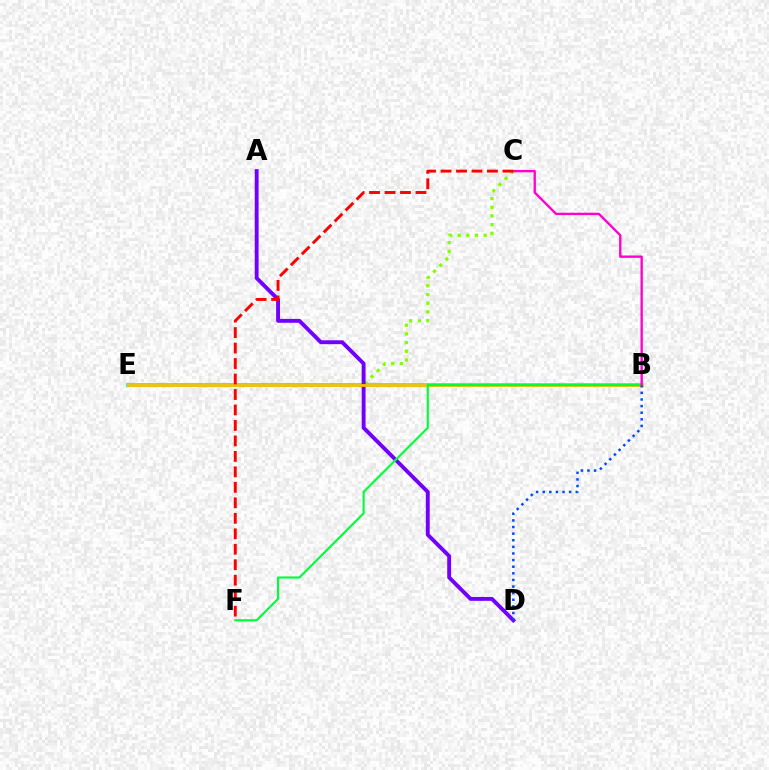{('C', 'E'): [{'color': '#84ff00', 'line_style': 'dotted', 'thickness': 2.36}], ('B', 'E'): [{'color': '#00fff6', 'line_style': 'solid', 'thickness': 2.75}, {'color': '#ffbd00', 'line_style': 'solid', 'thickness': 2.03}], ('A', 'D'): [{'color': '#7200ff', 'line_style': 'solid', 'thickness': 2.8}], ('B', 'F'): [{'color': '#00ff39', 'line_style': 'solid', 'thickness': 1.54}], ('B', 'D'): [{'color': '#004bff', 'line_style': 'dotted', 'thickness': 1.8}], ('B', 'C'): [{'color': '#ff00cf', 'line_style': 'solid', 'thickness': 1.69}], ('C', 'F'): [{'color': '#ff0000', 'line_style': 'dashed', 'thickness': 2.1}]}